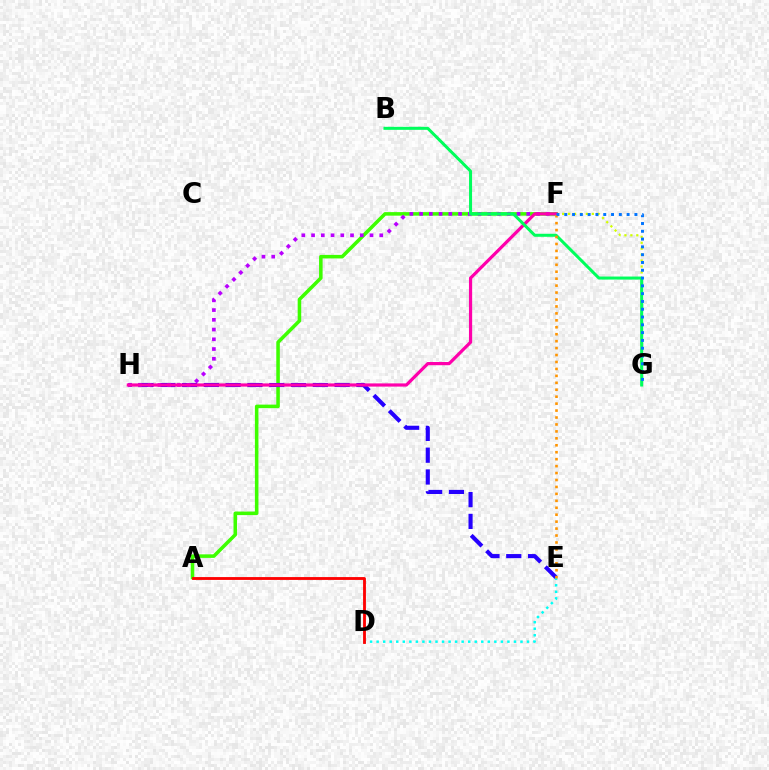{('A', 'F'): [{'color': '#3dff00', 'line_style': 'solid', 'thickness': 2.55}], ('E', 'H'): [{'color': '#2500ff', 'line_style': 'dashed', 'thickness': 2.96}], ('F', 'G'): [{'color': '#d1ff00', 'line_style': 'dotted', 'thickness': 1.61}, {'color': '#0074ff', 'line_style': 'dotted', 'thickness': 2.12}], ('F', 'H'): [{'color': '#b900ff', 'line_style': 'dotted', 'thickness': 2.65}, {'color': '#ff00ac', 'line_style': 'solid', 'thickness': 2.3}], ('D', 'E'): [{'color': '#00fff6', 'line_style': 'dotted', 'thickness': 1.78}], ('B', 'G'): [{'color': '#00ff5c', 'line_style': 'solid', 'thickness': 2.17}], ('E', 'F'): [{'color': '#ff9400', 'line_style': 'dotted', 'thickness': 1.89}], ('A', 'D'): [{'color': '#ff0000', 'line_style': 'solid', 'thickness': 2.05}]}